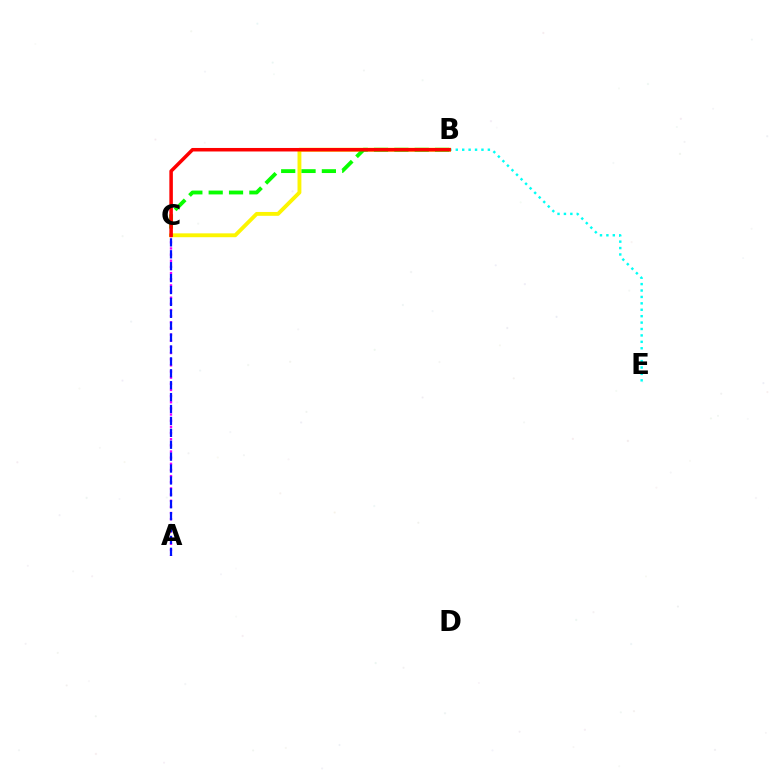{('B', 'E'): [{'color': '#00fff6', 'line_style': 'dotted', 'thickness': 1.74}], ('A', 'C'): [{'color': '#ee00ff', 'line_style': 'dotted', 'thickness': 1.67}, {'color': '#0010ff', 'line_style': 'dashed', 'thickness': 1.62}], ('B', 'C'): [{'color': '#fcf500', 'line_style': 'solid', 'thickness': 2.78}, {'color': '#08ff00', 'line_style': 'dashed', 'thickness': 2.76}, {'color': '#ff0000', 'line_style': 'solid', 'thickness': 2.53}]}